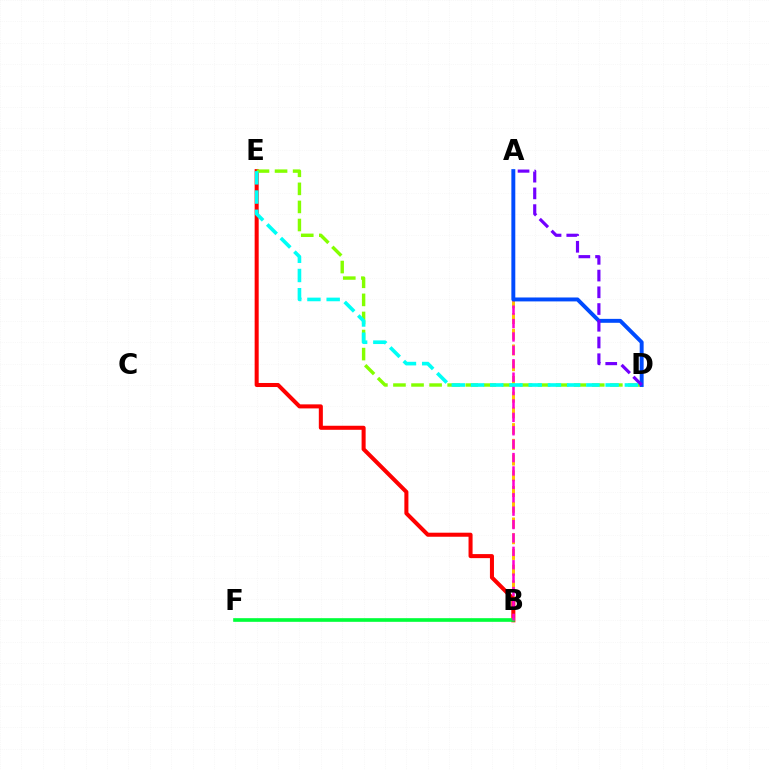{('A', 'B'): [{'color': '#ffbd00', 'line_style': 'dashed', 'thickness': 2.14}, {'color': '#ff00cf', 'line_style': 'dashed', 'thickness': 1.82}], ('B', 'E'): [{'color': '#ff0000', 'line_style': 'solid', 'thickness': 2.91}], ('D', 'E'): [{'color': '#84ff00', 'line_style': 'dashed', 'thickness': 2.46}, {'color': '#00fff6', 'line_style': 'dashed', 'thickness': 2.61}], ('B', 'F'): [{'color': '#00ff39', 'line_style': 'solid', 'thickness': 2.63}], ('A', 'D'): [{'color': '#004bff', 'line_style': 'solid', 'thickness': 2.83}, {'color': '#7200ff', 'line_style': 'dashed', 'thickness': 2.27}]}